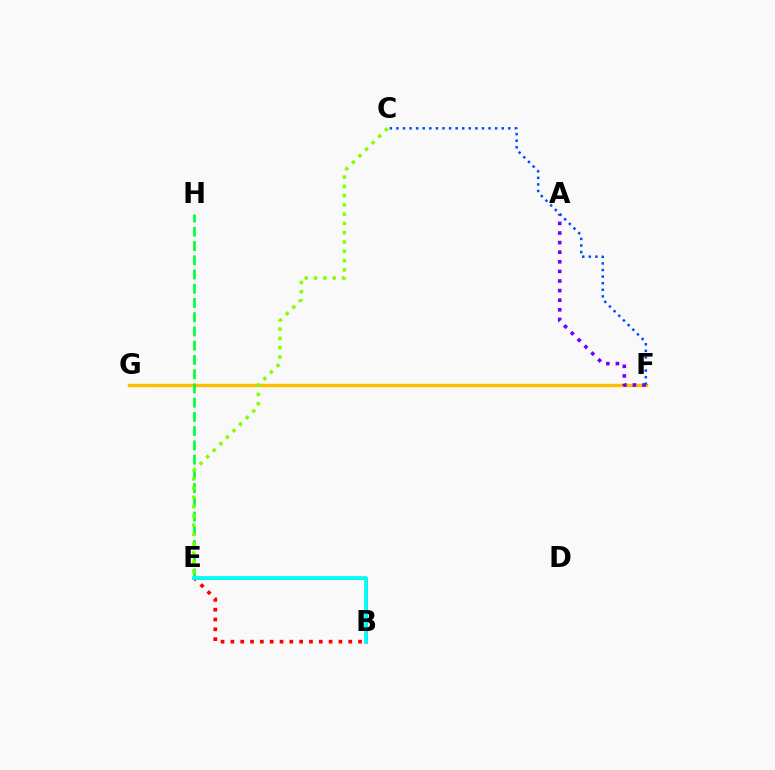{('B', 'E'): [{'color': '#ff00cf', 'line_style': 'solid', 'thickness': 2.01}, {'color': '#ff0000', 'line_style': 'dotted', 'thickness': 2.67}, {'color': '#00fff6', 'line_style': 'solid', 'thickness': 2.74}], ('F', 'G'): [{'color': '#ffbd00', 'line_style': 'solid', 'thickness': 2.47}], ('A', 'F'): [{'color': '#7200ff', 'line_style': 'dotted', 'thickness': 2.61}], ('E', 'H'): [{'color': '#00ff39', 'line_style': 'dashed', 'thickness': 1.93}], ('C', 'E'): [{'color': '#84ff00', 'line_style': 'dotted', 'thickness': 2.52}], ('C', 'F'): [{'color': '#004bff', 'line_style': 'dotted', 'thickness': 1.79}]}